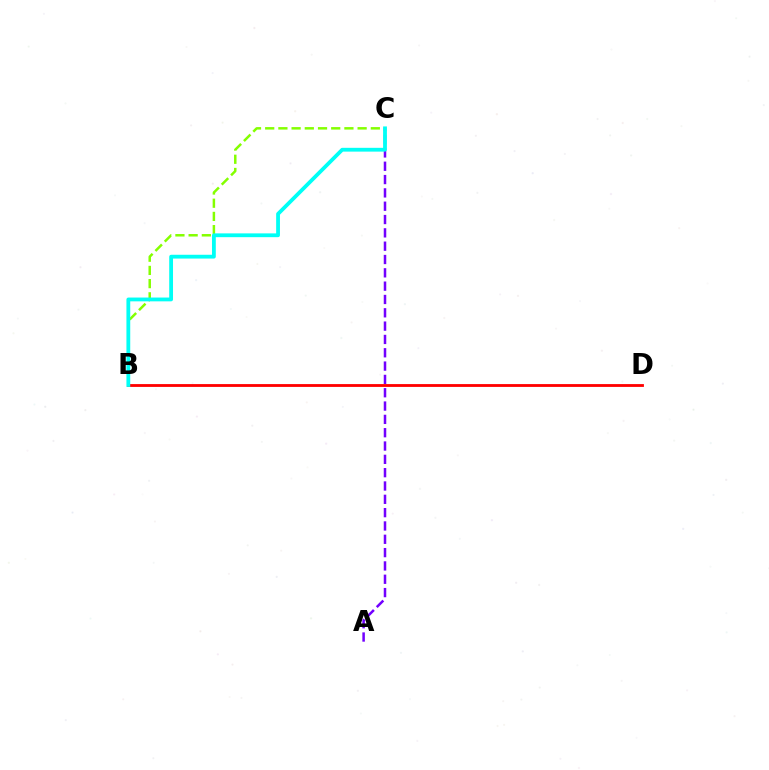{('B', 'C'): [{'color': '#84ff00', 'line_style': 'dashed', 'thickness': 1.79}, {'color': '#00fff6', 'line_style': 'solid', 'thickness': 2.74}], ('A', 'C'): [{'color': '#7200ff', 'line_style': 'dashed', 'thickness': 1.81}], ('B', 'D'): [{'color': '#ff0000', 'line_style': 'solid', 'thickness': 2.03}]}